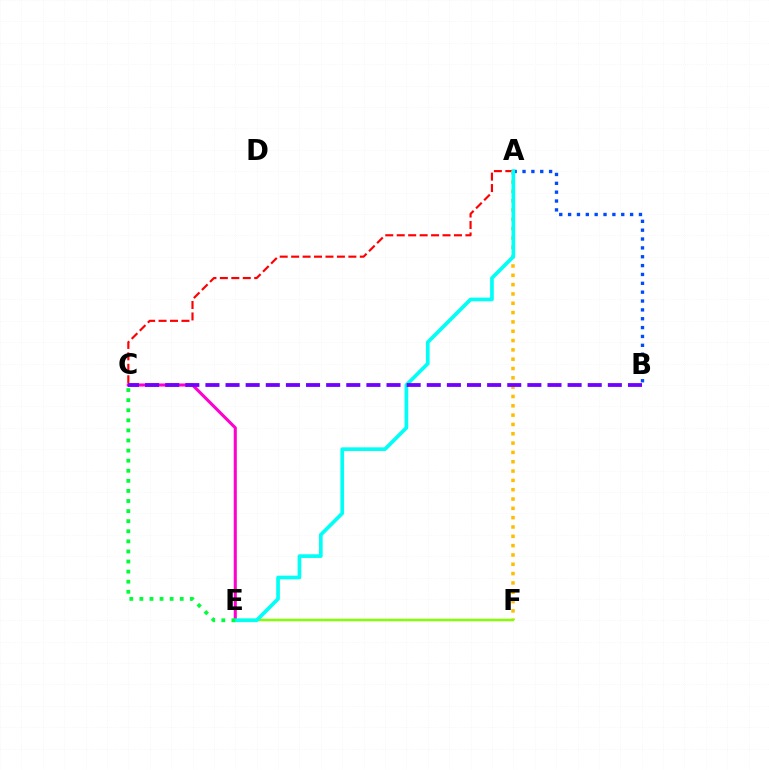{('A', 'B'): [{'color': '#004bff', 'line_style': 'dotted', 'thickness': 2.41}], ('A', 'C'): [{'color': '#ff0000', 'line_style': 'dashed', 'thickness': 1.55}], ('A', 'F'): [{'color': '#ffbd00', 'line_style': 'dotted', 'thickness': 2.53}], ('E', 'F'): [{'color': '#84ff00', 'line_style': 'solid', 'thickness': 1.78}], ('C', 'E'): [{'color': '#ff00cf', 'line_style': 'solid', 'thickness': 2.22}, {'color': '#00ff39', 'line_style': 'dotted', 'thickness': 2.74}], ('A', 'E'): [{'color': '#00fff6', 'line_style': 'solid', 'thickness': 2.65}], ('B', 'C'): [{'color': '#7200ff', 'line_style': 'dashed', 'thickness': 2.73}]}